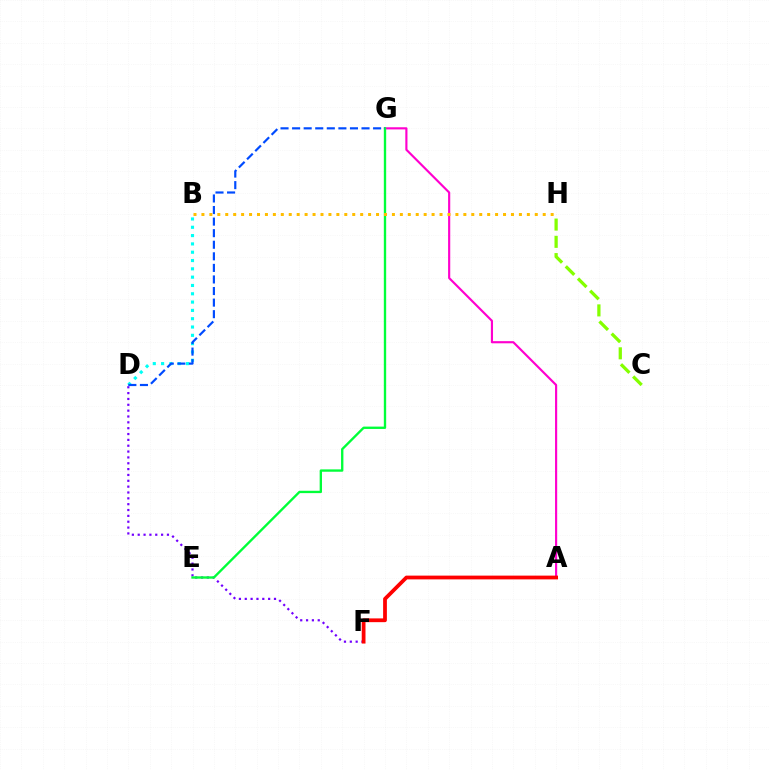{('A', 'G'): [{'color': '#ff00cf', 'line_style': 'solid', 'thickness': 1.55}], ('D', 'F'): [{'color': '#7200ff', 'line_style': 'dotted', 'thickness': 1.59}], ('A', 'F'): [{'color': '#ff0000', 'line_style': 'solid', 'thickness': 2.71}], ('B', 'D'): [{'color': '#00fff6', 'line_style': 'dotted', 'thickness': 2.26}], ('E', 'G'): [{'color': '#00ff39', 'line_style': 'solid', 'thickness': 1.69}], ('C', 'H'): [{'color': '#84ff00', 'line_style': 'dashed', 'thickness': 2.34}], ('D', 'G'): [{'color': '#004bff', 'line_style': 'dashed', 'thickness': 1.57}], ('B', 'H'): [{'color': '#ffbd00', 'line_style': 'dotted', 'thickness': 2.16}]}